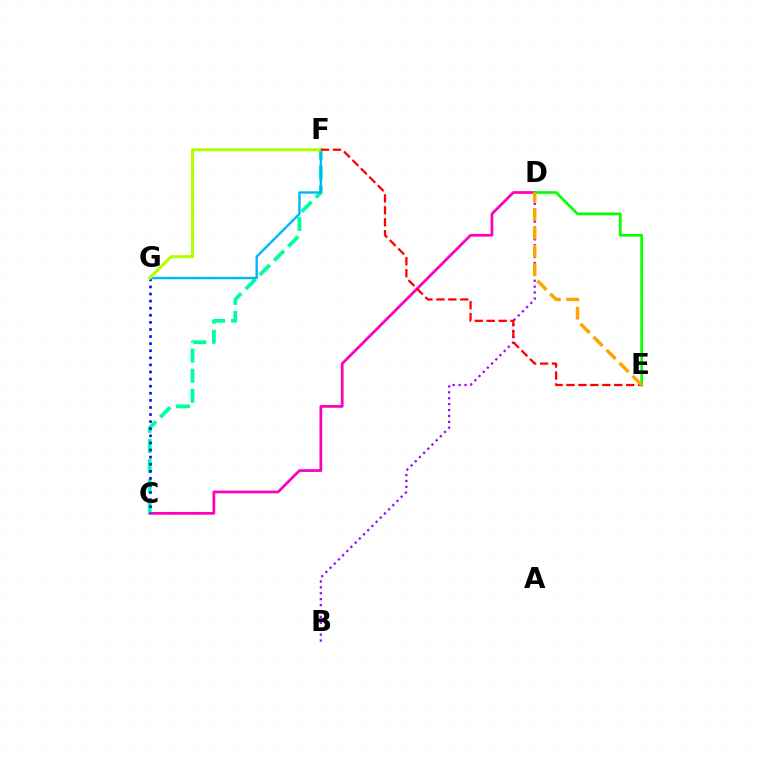{('C', 'D'): [{'color': '#ff00bd', 'line_style': 'solid', 'thickness': 1.98}], ('C', 'F'): [{'color': '#00ff9d', 'line_style': 'dashed', 'thickness': 2.73}], ('C', 'G'): [{'color': '#0010ff', 'line_style': 'dotted', 'thickness': 1.93}], ('F', 'G'): [{'color': '#00b5ff', 'line_style': 'solid', 'thickness': 1.71}, {'color': '#b3ff00', 'line_style': 'solid', 'thickness': 2.2}], ('B', 'D'): [{'color': '#9b00ff', 'line_style': 'dotted', 'thickness': 1.61}], ('D', 'E'): [{'color': '#08ff00', 'line_style': 'solid', 'thickness': 1.95}, {'color': '#ffa500', 'line_style': 'dashed', 'thickness': 2.5}], ('E', 'F'): [{'color': '#ff0000', 'line_style': 'dashed', 'thickness': 1.62}]}